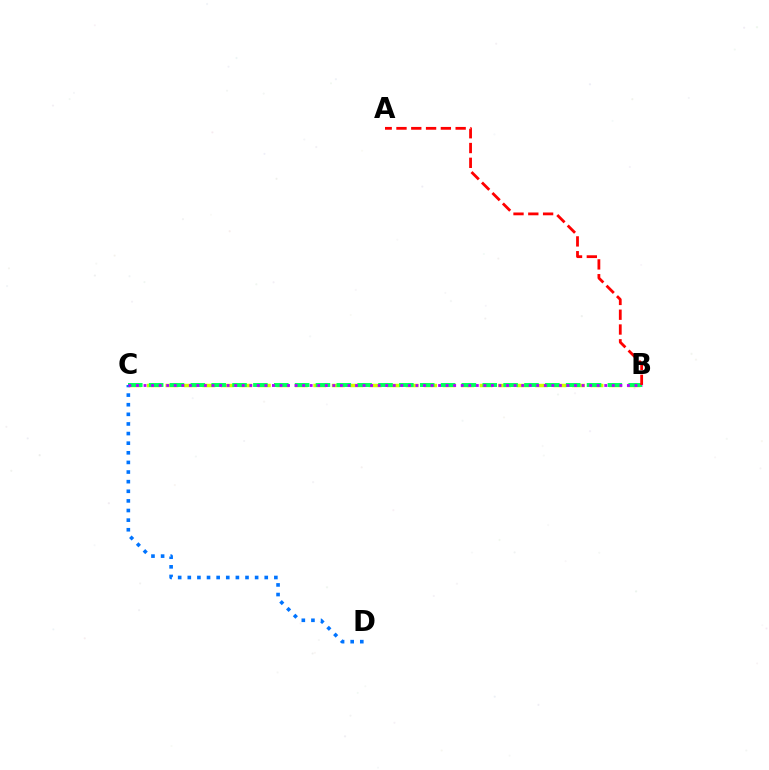{('B', 'C'): [{'color': '#d1ff00', 'line_style': 'dashed', 'thickness': 2.51}, {'color': '#00ff5c', 'line_style': 'dashed', 'thickness': 2.83}, {'color': '#b900ff', 'line_style': 'dotted', 'thickness': 2.05}], ('A', 'B'): [{'color': '#ff0000', 'line_style': 'dashed', 'thickness': 2.01}], ('C', 'D'): [{'color': '#0074ff', 'line_style': 'dotted', 'thickness': 2.61}]}